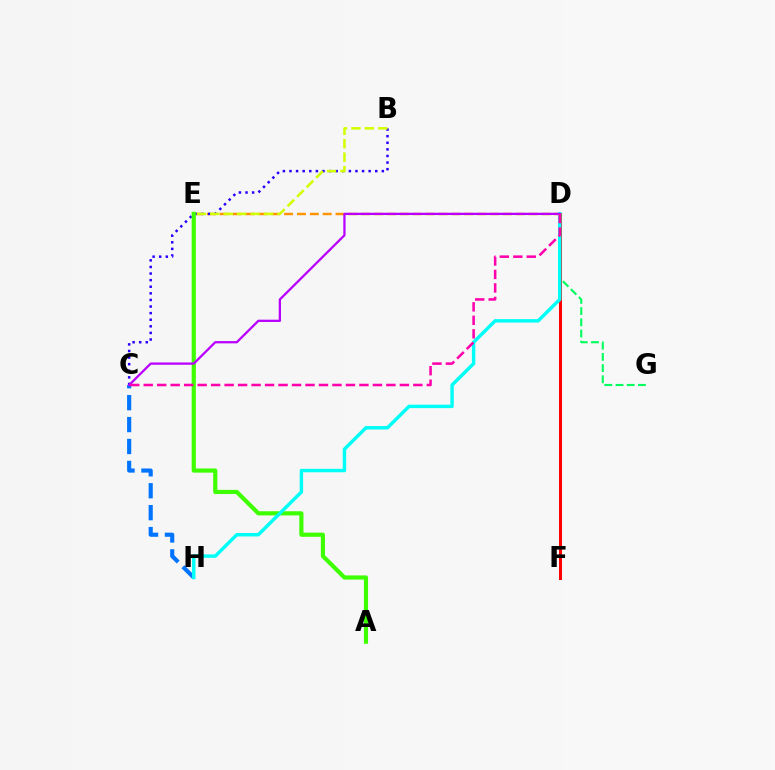{('D', 'E'): [{'color': '#ff9400', 'line_style': 'dashed', 'thickness': 1.75}], ('C', 'H'): [{'color': '#0074ff', 'line_style': 'dashed', 'thickness': 2.98}], ('D', 'G'): [{'color': '#00ff5c', 'line_style': 'dashed', 'thickness': 1.52}], ('D', 'F'): [{'color': '#ff0000', 'line_style': 'solid', 'thickness': 2.17}], ('B', 'C'): [{'color': '#2500ff', 'line_style': 'dotted', 'thickness': 1.79}], ('A', 'E'): [{'color': '#3dff00', 'line_style': 'solid', 'thickness': 2.99}], ('D', 'H'): [{'color': '#00fff6', 'line_style': 'solid', 'thickness': 2.47}], ('B', 'E'): [{'color': '#d1ff00', 'line_style': 'dashed', 'thickness': 1.83}], ('C', 'D'): [{'color': '#b900ff', 'line_style': 'solid', 'thickness': 1.64}, {'color': '#ff00ac', 'line_style': 'dashed', 'thickness': 1.83}]}